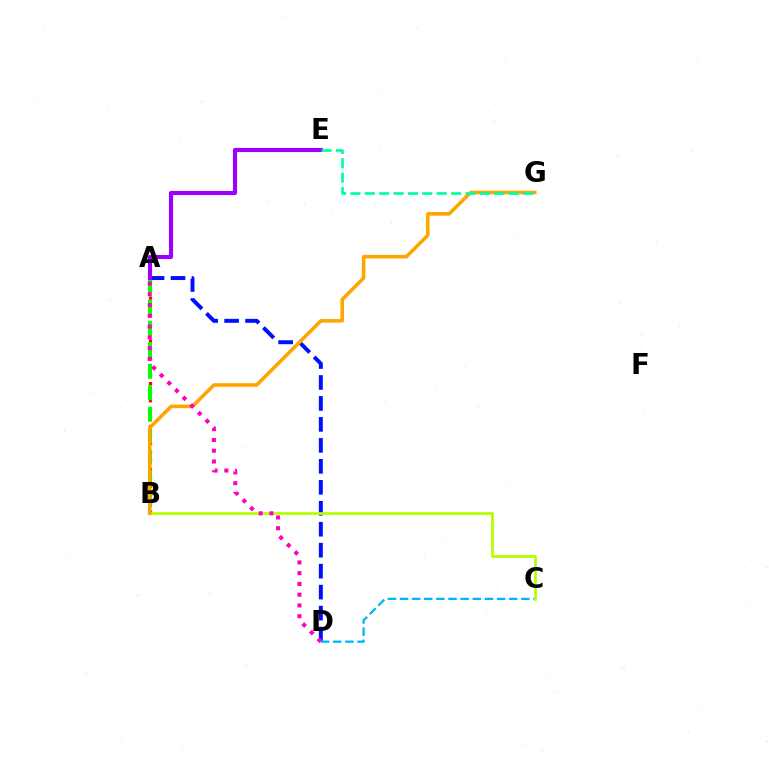{('A', 'D'): [{'color': '#0010ff', 'line_style': 'dashed', 'thickness': 2.85}, {'color': '#ff00bd', 'line_style': 'dotted', 'thickness': 2.92}], ('A', 'B'): [{'color': '#ff0000', 'line_style': 'dotted', 'thickness': 2.32}, {'color': '#08ff00', 'line_style': 'dashed', 'thickness': 2.91}], ('C', 'D'): [{'color': '#00b5ff', 'line_style': 'dashed', 'thickness': 1.65}], ('B', 'C'): [{'color': '#b3ff00', 'line_style': 'solid', 'thickness': 1.97}], ('B', 'G'): [{'color': '#ffa500', 'line_style': 'solid', 'thickness': 2.57}], ('A', 'E'): [{'color': '#9b00ff', 'line_style': 'solid', 'thickness': 2.97}], ('E', 'G'): [{'color': '#00ff9d', 'line_style': 'dashed', 'thickness': 1.95}]}